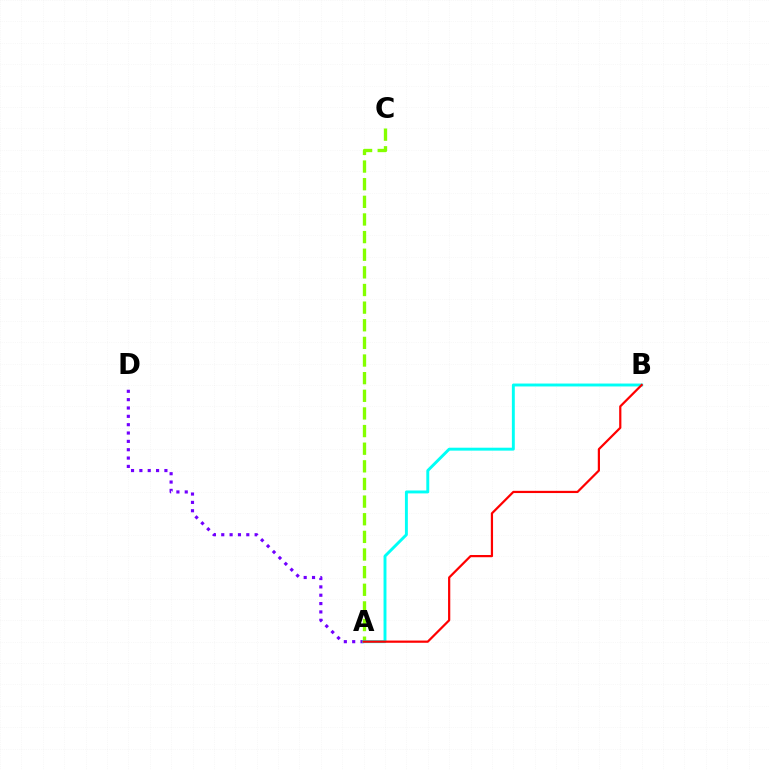{('A', 'D'): [{'color': '#7200ff', 'line_style': 'dotted', 'thickness': 2.27}], ('A', 'C'): [{'color': '#84ff00', 'line_style': 'dashed', 'thickness': 2.4}], ('A', 'B'): [{'color': '#00fff6', 'line_style': 'solid', 'thickness': 2.1}, {'color': '#ff0000', 'line_style': 'solid', 'thickness': 1.59}]}